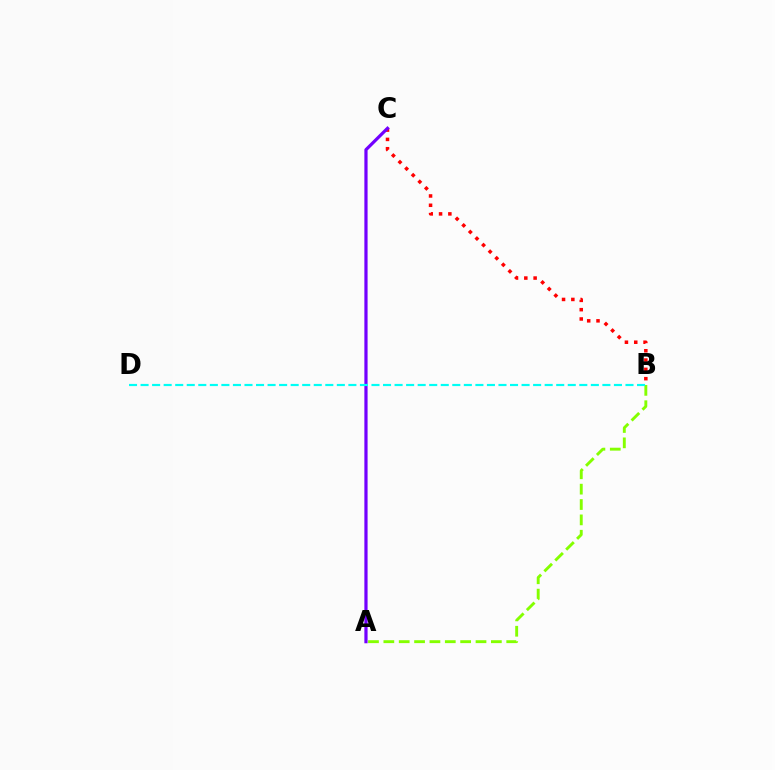{('B', 'C'): [{'color': '#ff0000', 'line_style': 'dotted', 'thickness': 2.53}], ('A', 'B'): [{'color': '#84ff00', 'line_style': 'dashed', 'thickness': 2.09}], ('A', 'C'): [{'color': '#7200ff', 'line_style': 'solid', 'thickness': 2.31}], ('B', 'D'): [{'color': '#00fff6', 'line_style': 'dashed', 'thickness': 1.57}]}